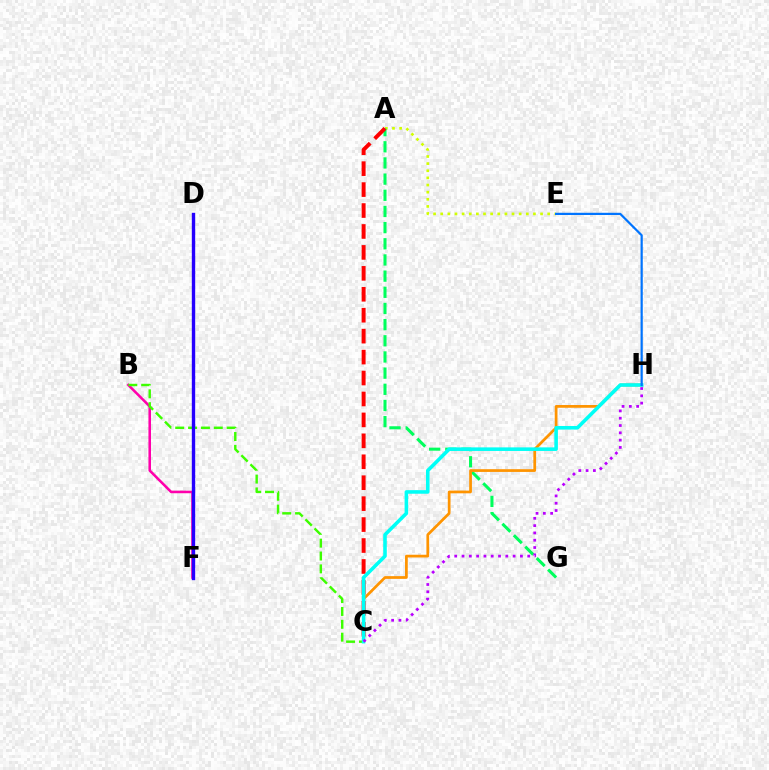{('A', 'E'): [{'color': '#d1ff00', 'line_style': 'dotted', 'thickness': 1.94}], ('A', 'G'): [{'color': '#00ff5c', 'line_style': 'dashed', 'thickness': 2.2}], ('B', 'F'): [{'color': '#ff00ac', 'line_style': 'solid', 'thickness': 1.84}], ('B', 'C'): [{'color': '#3dff00', 'line_style': 'dashed', 'thickness': 1.75}], ('A', 'C'): [{'color': '#ff0000', 'line_style': 'dashed', 'thickness': 2.84}], ('C', 'H'): [{'color': '#ff9400', 'line_style': 'solid', 'thickness': 1.97}, {'color': '#00fff6', 'line_style': 'solid', 'thickness': 2.58}, {'color': '#b900ff', 'line_style': 'dotted', 'thickness': 1.98}], ('E', 'H'): [{'color': '#0074ff', 'line_style': 'solid', 'thickness': 1.59}], ('D', 'F'): [{'color': '#2500ff', 'line_style': 'solid', 'thickness': 2.43}]}